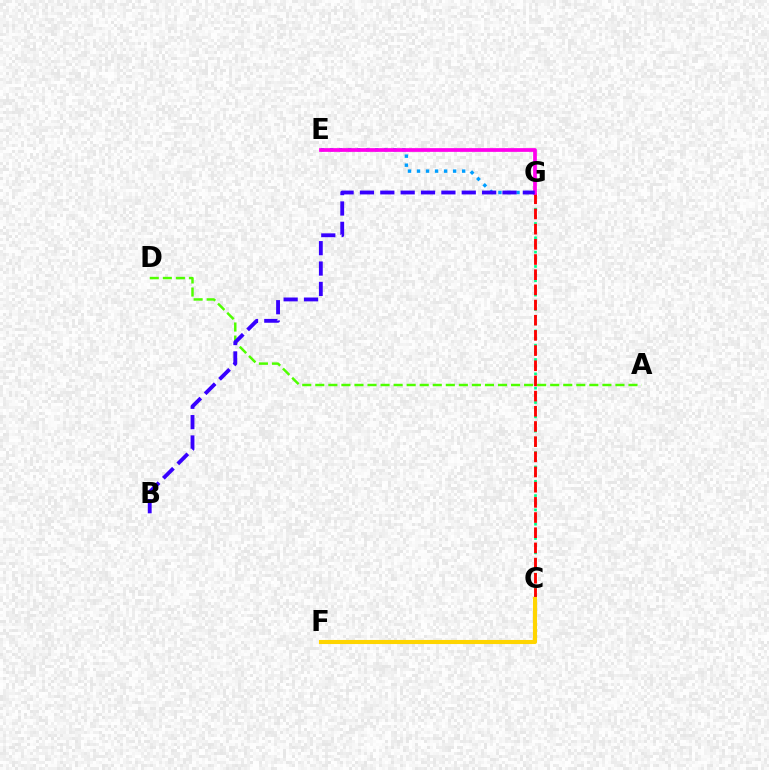{('C', 'G'): [{'color': '#00ff86', 'line_style': 'dotted', 'thickness': 1.95}, {'color': '#ff0000', 'line_style': 'dashed', 'thickness': 2.06}], ('E', 'G'): [{'color': '#009eff', 'line_style': 'dotted', 'thickness': 2.45}, {'color': '#ff00ed', 'line_style': 'solid', 'thickness': 2.68}], ('C', 'F'): [{'color': '#ffd500', 'line_style': 'solid', 'thickness': 2.95}], ('A', 'D'): [{'color': '#4fff00', 'line_style': 'dashed', 'thickness': 1.77}], ('B', 'G'): [{'color': '#3700ff', 'line_style': 'dashed', 'thickness': 2.77}]}